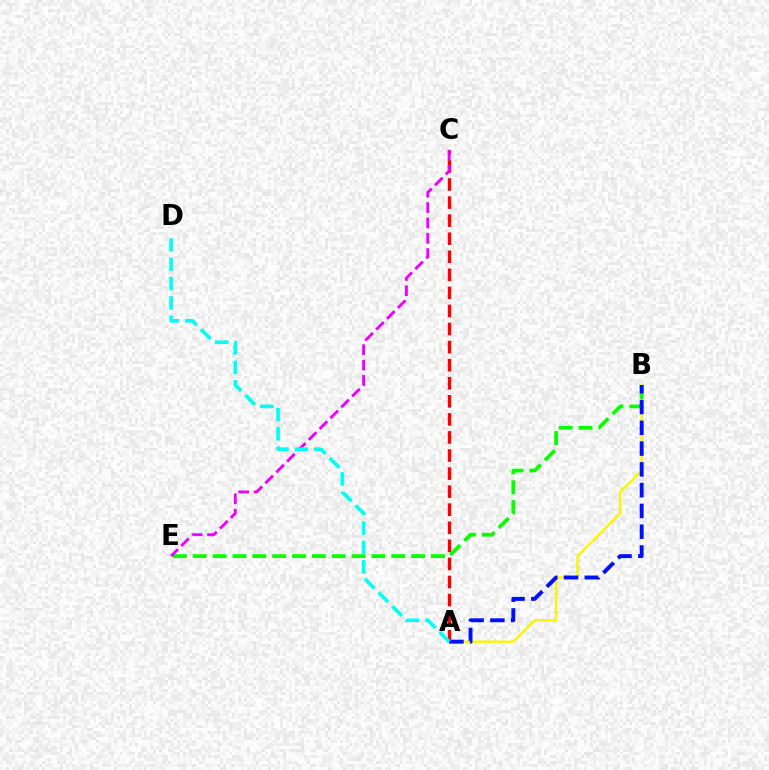{('A', 'C'): [{'color': '#ff0000', 'line_style': 'dashed', 'thickness': 2.45}], ('A', 'B'): [{'color': '#fcf500', 'line_style': 'solid', 'thickness': 1.74}, {'color': '#0010ff', 'line_style': 'dashed', 'thickness': 2.82}], ('B', 'E'): [{'color': '#08ff00', 'line_style': 'dashed', 'thickness': 2.7}], ('C', 'E'): [{'color': '#ee00ff', 'line_style': 'dashed', 'thickness': 2.08}], ('A', 'D'): [{'color': '#00fff6', 'line_style': 'dashed', 'thickness': 2.63}]}